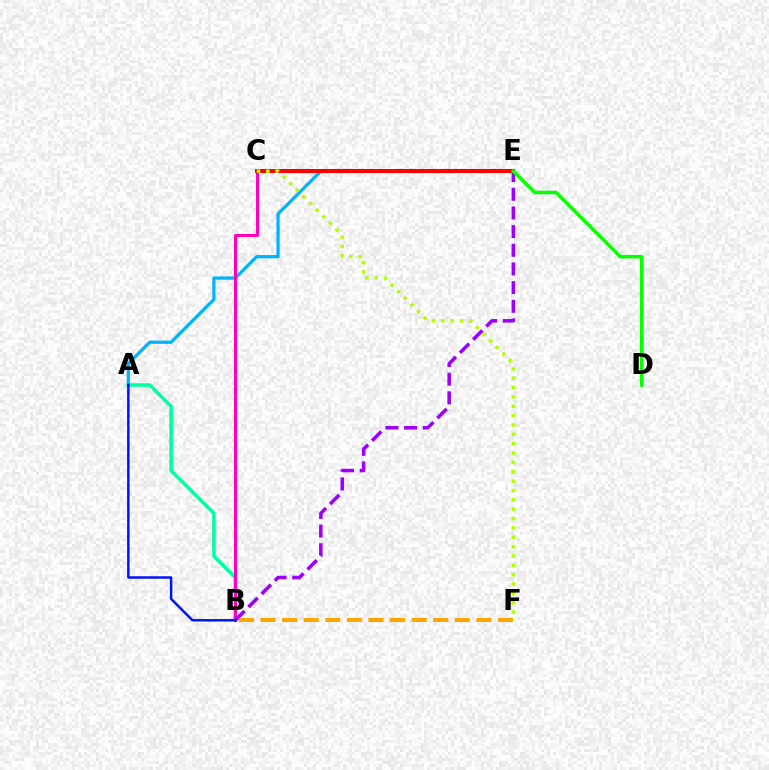{('A', 'B'): [{'color': '#00ff9d', 'line_style': 'solid', 'thickness': 2.55}, {'color': '#0010ff', 'line_style': 'solid', 'thickness': 1.77}], ('A', 'E'): [{'color': '#00b5ff', 'line_style': 'solid', 'thickness': 2.35}], ('B', 'F'): [{'color': '#ffa500', 'line_style': 'dashed', 'thickness': 2.93}], ('B', 'C'): [{'color': '#ff00bd', 'line_style': 'solid', 'thickness': 2.18}], ('C', 'E'): [{'color': '#ff0000', 'line_style': 'solid', 'thickness': 2.91}], ('B', 'E'): [{'color': '#9b00ff', 'line_style': 'dashed', 'thickness': 2.54}], ('D', 'E'): [{'color': '#08ff00', 'line_style': 'solid', 'thickness': 2.55}], ('C', 'F'): [{'color': '#b3ff00', 'line_style': 'dotted', 'thickness': 2.54}]}